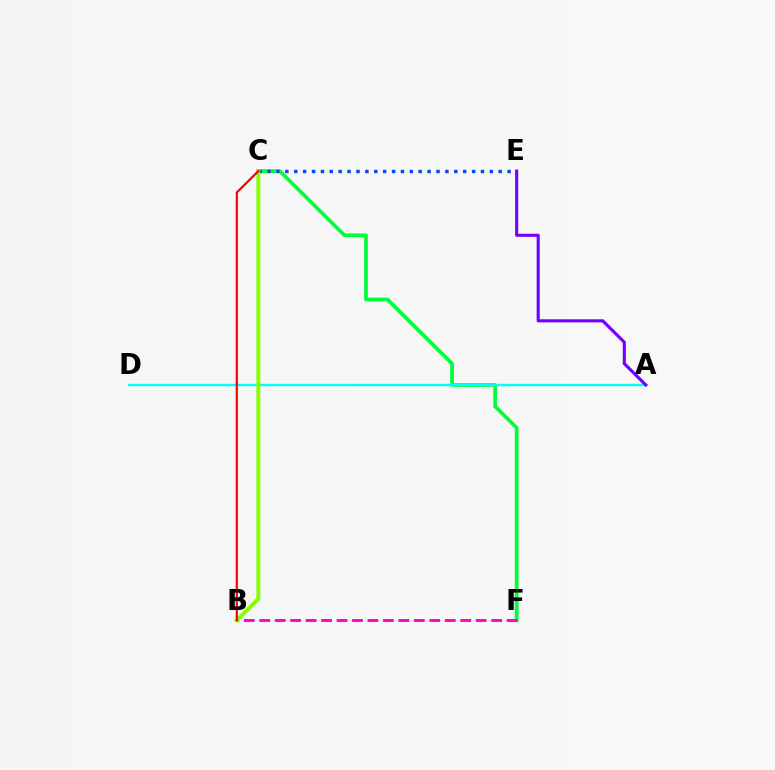{('C', 'F'): [{'color': '#00ff39', 'line_style': 'solid', 'thickness': 2.7}], ('A', 'D'): [{'color': '#00fff6', 'line_style': 'solid', 'thickness': 1.74}], ('C', 'E'): [{'color': '#ffbd00', 'line_style': 'dotted', 'thickness': 2.42}, {'color': '#004bff', 'line_style': 'dotted', 'thickness': 2.42}], ('B', 'F'): [{'color': '#ff00cf', 'line_style': 'dashed', 'thickness': 2.1}], ('A', 'E'): [{'color': '#7200ff', 'line_style': 'solid', 'thickness': 2.24}], ('B', 'C'): [{'color': '#84ff00', 'line_style': 'solid', 'thickness': 2.82}, {'color': '#ff0000', 'line_style': 'solid', 'thickness': 1.58}]}